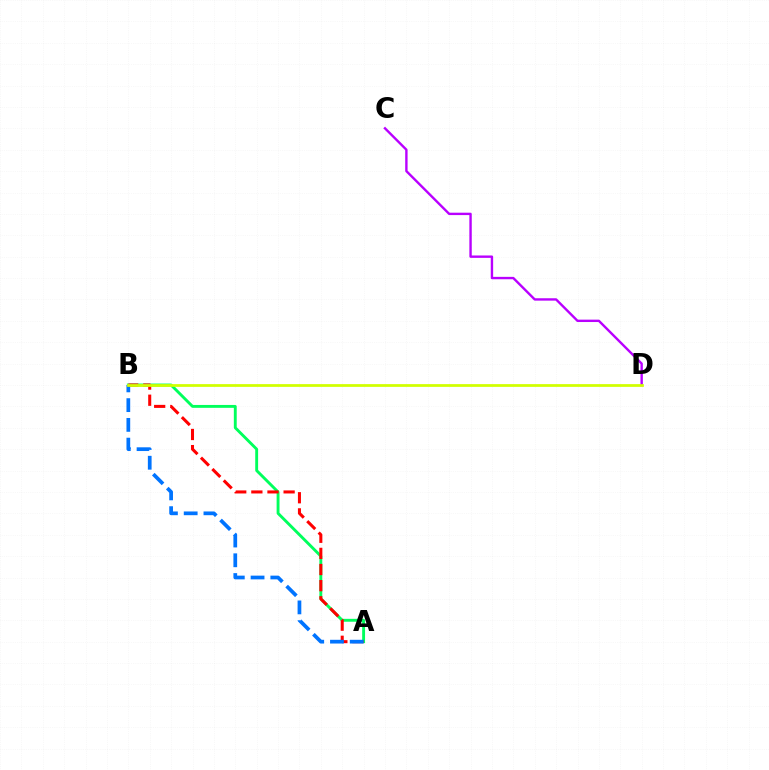{('A', 'B'): [{'color': '#00ff5c', 'line_style': 'solid', 'thickness': 2.07}, {'color': '#ff0000', 'line_style': 'dashed', 'thickness': 2.19}, {'color': '#0074ff', 'line_style': 'dashed', 'thickness': 2.68}], ('C', 'D'): [{'color': '#b900ff', 'line_style': 'solid', 'thickness': 1.72}], ('B', 'D'): [{'color': '#d1ff00', 'line_style': 'solid', 'thickness': 1.98}]}